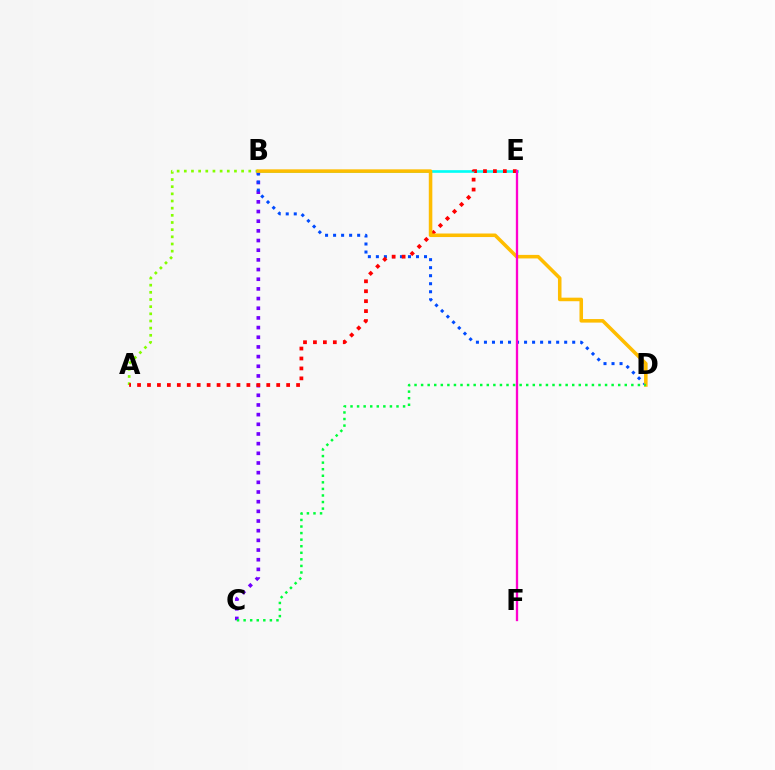{('B', 'E'): [{'color': '#00fff6', 'line_style': 'solid', 'thickness': 1.91}], ('B', 'C'): [{'color': '#7200ff', 'line_style': 'dotted', 'thickness': 2.63}], ('A', 'B'): [{'color': '#84ff00', 'line_style': 'dotted', 'thickness': 1.95}], ('B', 'D'): [{'color': '#004bff', 'line_style': 'dotted', 'thickness': 2.18}, {'color': '#ffbd00', 'line_style': 'solid', 'thickness': 2.55}], ('A', 'E'): [{'color': '#ff0000', 'line_style': 'dotted', 'thickness': 2.7}], ('C', 'D'): [{'color': '#00ff39', 'line_style': 'dotted', 'thickness': 1.79}], ('E', 'F'): [{'color': '#ff00cf', 'line_style': 'solid', 'thickness': 1.67}]}